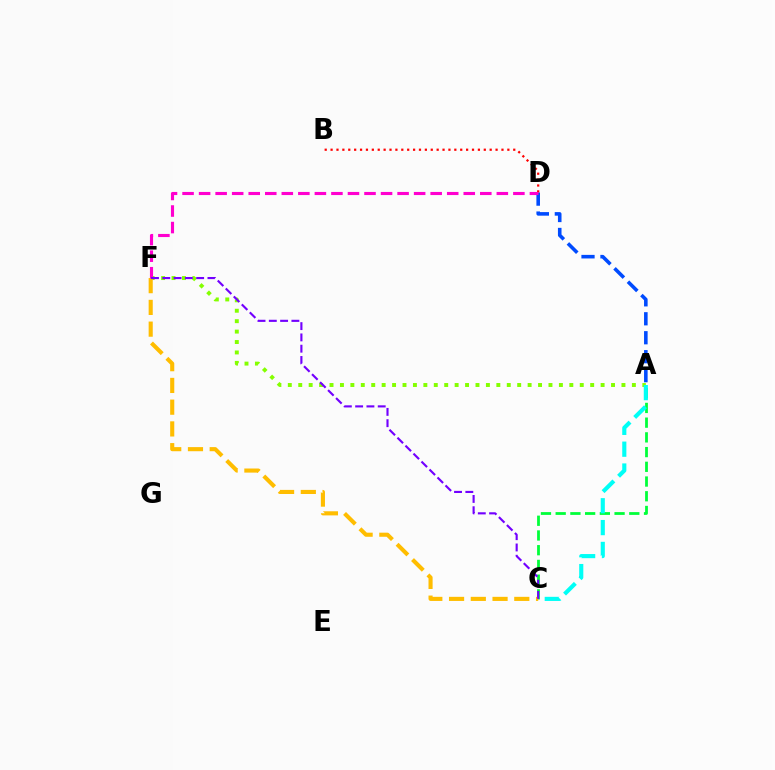{('A', 'D'): [{'color': '#004bff', 'line_style': 'dashed', 'thickness': 2.58}], ('A', 'F'): [{'color': '#84ff00', 'line_style': 'dotted', 'thickness': 2.83}], ('A', 'C'): [{'color': '#00ff39', 'line_style': 'dashed', 'thickness': 2.0}, {'color': '#00fff6', 'line_style': 'dashed', 'thickness': 2.97}], ('B', 'D'): [{'color': '#ff0000', 'line_style': 'dotted', 'thickness': 1.6}], ('C', 'F'): [{'color': '#ffbd00', 'line_style': 'dashed', 'thickness': 2.95}, {'color': '#7200ff', 'line_style': 'dashed', 'thickness': 1.53}], ('D', 'F'): [{'color': '#ff00cf', 'line_style': 'dashed', 'thickness': 2.25}]}